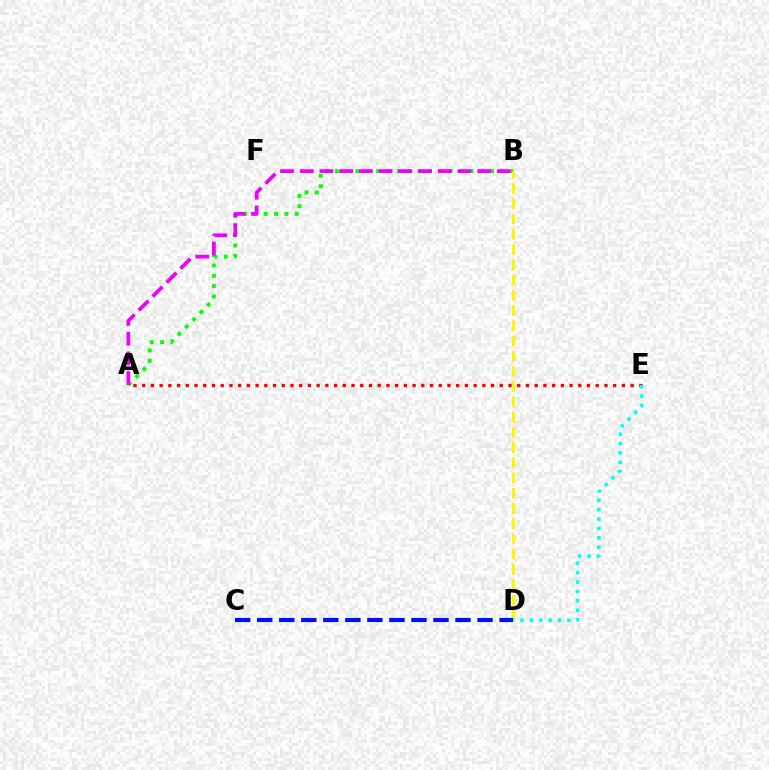{('A', 'B'): [{'color': '#08ff00', 'line_style': 'dotted', 'thickness': 2.81}, {'color': '#ee00ff', 'line_style': 'dashed', 'thickness': 2.68}], ('B', 'D'): [{'color': '#fcf500', 'line_style': 'dashed', 'thickness': 2.07}], ('A', 'E'): [{'color': '#ff0000', 'line_style': 'dotted', 'thickness': 2.37}], ('C', 'D'): [{'color': '#0010ff', 'line_style': 'dashed', 'thickness': 2.99}], ('D', 'E'): [{'color': '#00fff6', 'line_style': 'dotted', 'thickness': 2.55}]}